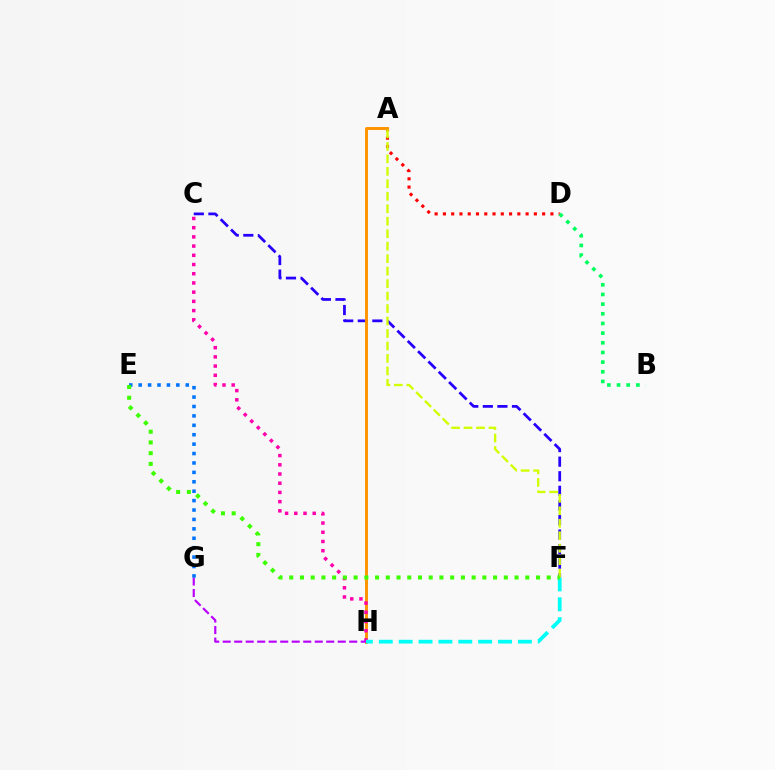{('A', 'D'): [{'color': '#ff0000', 'line_style': 'dotted', 'thickness': 2.25}], ('C', 'F'): [{'color': '#2500ff', 'line_style': 'dashed', 'thickness': 1.98}], ('A', 'H'): [{'color': '#ff9400', 'line_style': 'solid', 'thickness': 2.11}], ('C', 'H'): [{'color': '#ff00ac', 'line_style': 'dotted', 'thickness': 2.5}], ('F', 'H'): [{'color': '#00fff6', 'line_style': 'dashed', 'thickness': 2.7}], ('A', 'F'): [{'color': '#d1ff00', 'line_style': 'dashed', 'thickness': 1.69}], ('G', 'H'): [{'color': '#b900ff', 'line_style': 'dashed', 'thickness': 1.56}], ('E', 'G'): [{'color': '#0074ff', 'line_style': 'dotted', 'thickness': 2.56}], ('B', 'D'): [{'color': '#00ff5c', 'line_style': 'dotted', 'thickness': 2.63}], ('E', 'F'): [{'color': '#3dff00', 'line_style': 'dotted', 'thickness': 2.92}]}